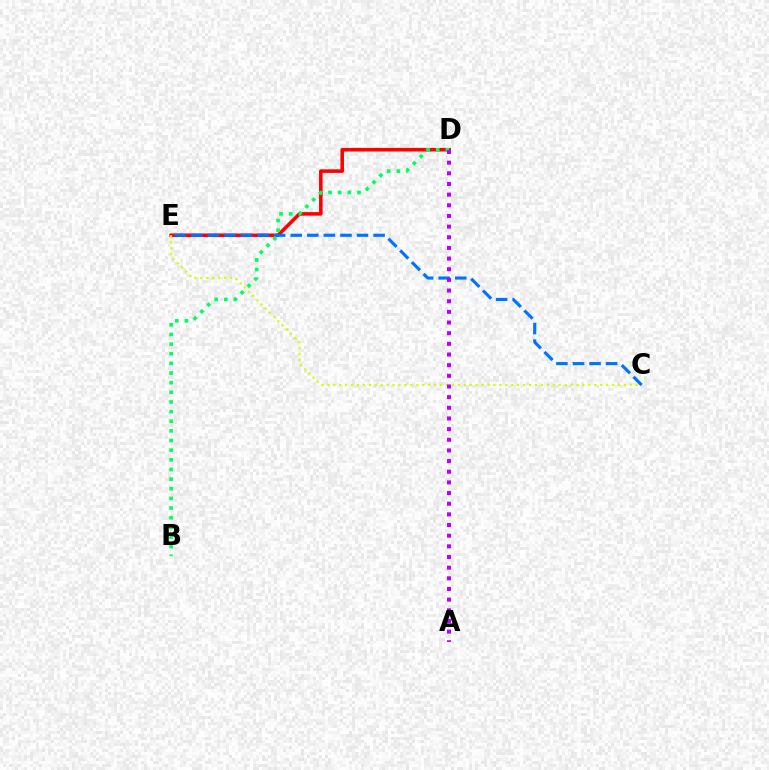{('D', 'E'): [{'color': '#ff0000', 'line_style': 'solid', 'thickness': 2.58}], ('C', 'E'): [{'color': '#d1ff00', 'line_style': 'dotted', 'thickness': 1.61}, {'color': '#0074ff', 'line_style': 'dashed', 'thickness': 2.25}], ('B', 'D'): [{'color': '#00ff5c', 'line_style': 'dotted', 'thickness': 2.62}], ('A', 'D'): [{'color': '#b900ff', 'line_style': 'dotted', 'thickness': 2.9}]}